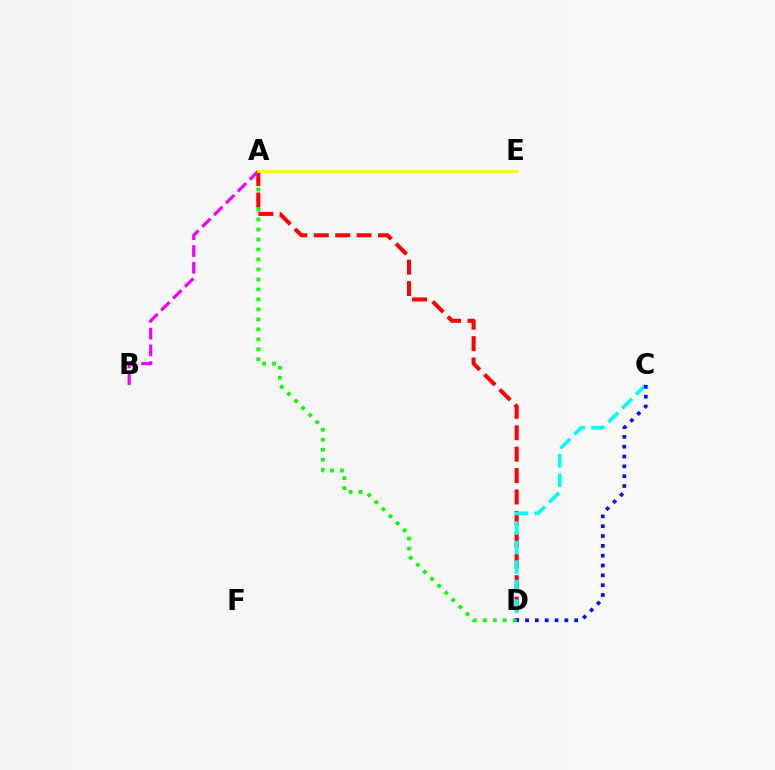{('A', 'D'): [{'color': '#08ff00', 'line_style': 'dotted', 'thickness': 2.71}, {'color': '#ff0000', 'line_style': 'dashed', 'thickness': 2.91}], ('C', 'D'): [{'color': '#00fff6', 'line_style': 'dashed', 'thickness': 2.66}, {'color': '#0010ff', 'line_style': 'dotted', 'thickness': 2.67}], ('A', 'B'): [{'color': '#ee00ff', 'line_style': 'dashed', 'thickness': 2.28}], ('A', 'E'): [{'color': '#fcf500', 'line_style': 'solid', 'thickness': 1.98}]}